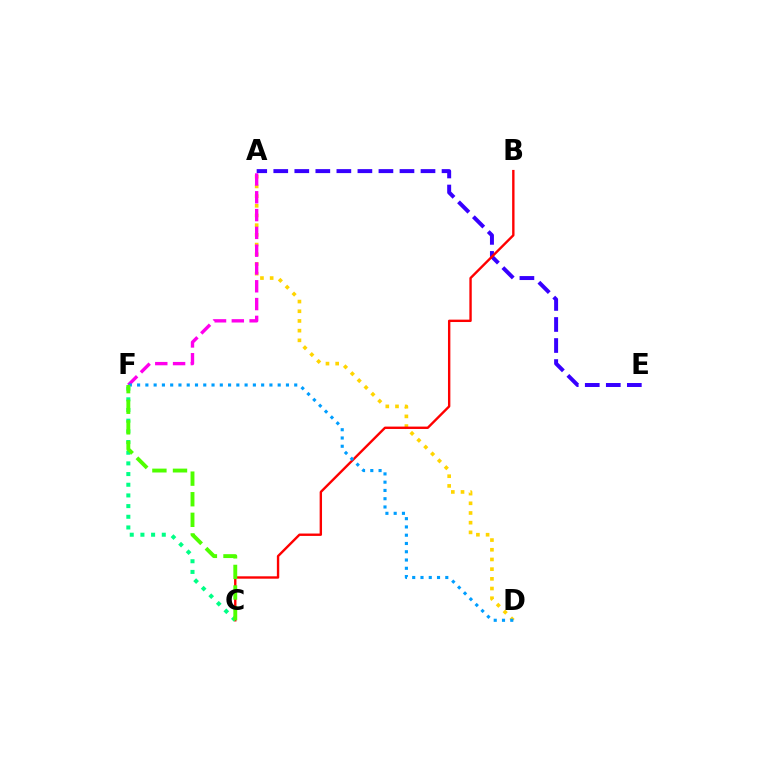{('A', 'D'): [{'color': '#ffd500', 'line_style': 'dotted', 'thickness': 2.63}], ('A', 'E'): [{'color': '#3700ff', 'line_style': 'dashed', 'thickness': 2.86}], ('B', 'C'): [{'color': '#ff0000', 'line_style': 'solid', 'thickness': 1.72}], ('A', 'F'): [{'color': '#ff00ed', 'line_style': 'dashed', 'thickness': 2.42}], ('C', 'F'): [{'color': '#00ff86', 'line_style': 'dotted', 'thickness': 2.9}, {'color': '#4fff00', 'line_style': 'dashed', 'thickness': 2.8}], ('D', 'F'): [{'color': '#009eff', 'line_style': 'dotted', 'thickness': 2.25}]}